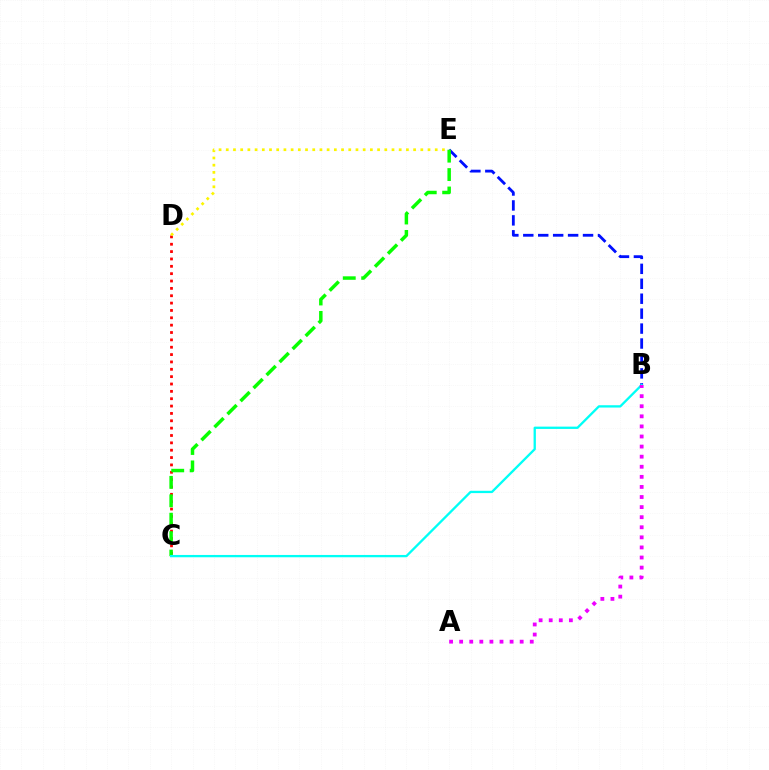{('B', 'E'): [{'color': '#0010ff', 'line_style': 'dashed', 'thickness': 2.03}], ('C', 'D'): [{'color': '#ff0000', 'line_style': 'dotted', 'thickness': 2.0}], ('D', 'E'): [{'color': '#fcf500', 'line_style': 'dotted', 'thickness': 1.96}], ('C', 'E'): [{'color': '#08ff00', 'line_style': 'dashed', 'thickness': 2.5}], ('B', 'C'): [{'color': '#00fff6', 'line_style': 'solid', 'thickness': 1.66}], ('A', 'B'): [{'color': '#ee00ff', 'line_style': 'dotted', 'thickness': 2.74}]}